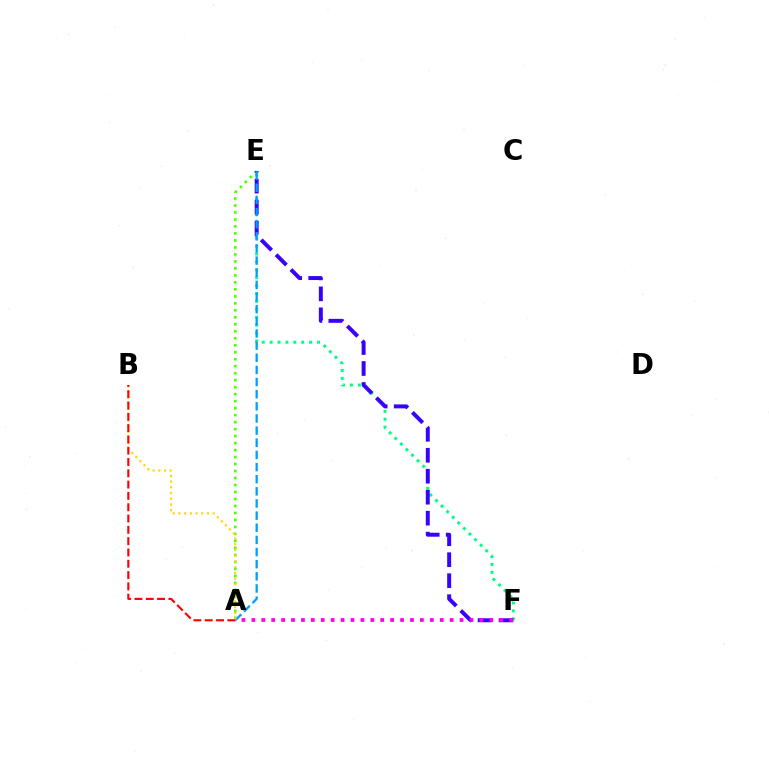{('A', 'E'): [{'color': '#4fff00', 'line_style': 'dotted', 'thickness': 1.9}, {'color': '#009eff', 'line_style': 'dashed', 'thickness': 1.65}], ('E', 'F'): [{'color': '#00ff86', 'line_style': 'dotted', 'thickness': 2.15}, {'color': '#3700ff', 'line_style': 'dashed', 'thickness': 2.85}], ('A', 'F'): [{'color': '#ff00ed', 'line_style': 'dotted', 'thickness': 2.69}], ('A', 'B'): [{'color': '#ffd500', 'line_style': 'dotted', 'thickness': 1.55}, {'color': '#ff0000', 'line_style': 'dashed', 'thickness': 1.54}]}